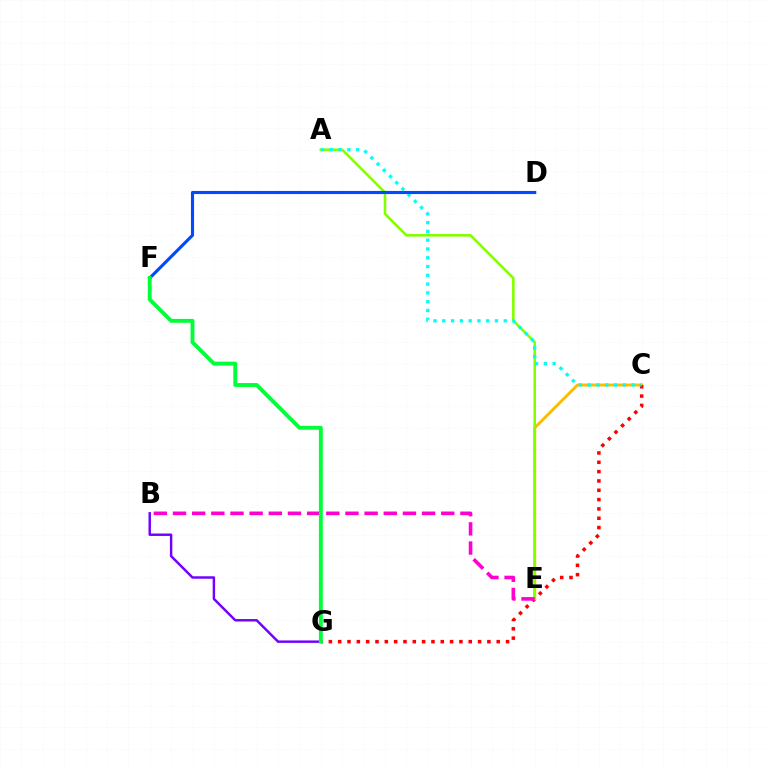{('C', 'E'): [{'color': '#ffbd00', 'line_style': 'solid', 'thickness': 2.15}], ('C', 'G'): [{'color': '#ff0000', 'line_style': 'dotted', 'thickness': 2.53}], ('A', 'E'): [{'color': '#84ff00', 'line_style': 'solid', 'thickness': 1.87}], ('B', 'E'): [{'color': '#ff00cf', 'line_style': 'dashed', 'thickness': 2.6}], ('B', 'G'): [{'color': '#7200ff', 'line_style': 'solid', 'thickness': 1.76}], ('A', 'C'): [{'color': '#00fff6', 'line_style': 'dotted', 'thickness': 2.39}], ('D', 'F'): [{'color': '#004bff', 'line_style': 'solid', 'thickness': 2.25}], ('F', 'G'): [{'color': '#00ff39', 'line_style': 'solid', 'thickness': 2.8}]}